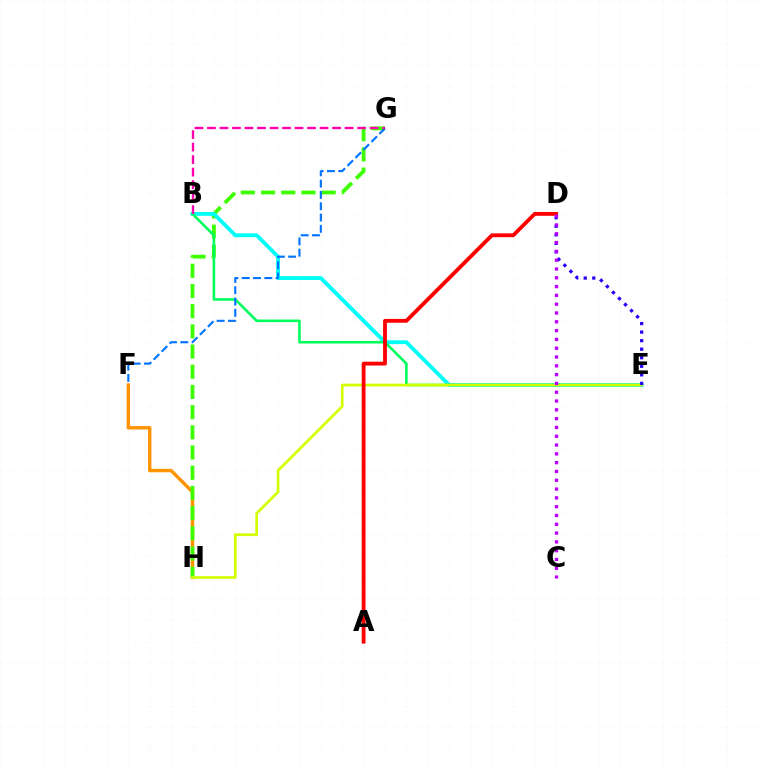{('F', 'H'): [{'color': '#ff9400', 'line_style': 'solid', 'thickness': 2.45}], ('G', 'H'): [{'color': '#3dff00', 'line_style': 'dashed', 'thickness': 2.74}], ('B', 'E'): [{'color': '#00fff6', 'line_style': 'solid', 'thickness': 2.76}, {'color': '#00ff5c', 'line_style': 'solid', 'thickness': 1.87}], ('E', 'H'): [{'color': '#d1ff00', 'line_style': 'solid', 'thickness': 1.95}], ('F', 'G'): [{'color': '#0074ff', 'line_style': 'dashed', 'thickness': 1.54}], ('A', 'D'): [{'color': '#ff0000', 'line_style': 'solid', 'thickness': 2.75}], ('D', 'E'): [{'color': '#2500ff', 'line_style': 'dotted', 'thickness': 2.32}], ('C', 'D'): [{'color': '#b900ff', 'line_style': 'dotted', 'thickness': 2.39}], ('B', 'G'): [{'color': '#ff00ac', 'line_style': 'dashed', 'thickness': 1.7}]}